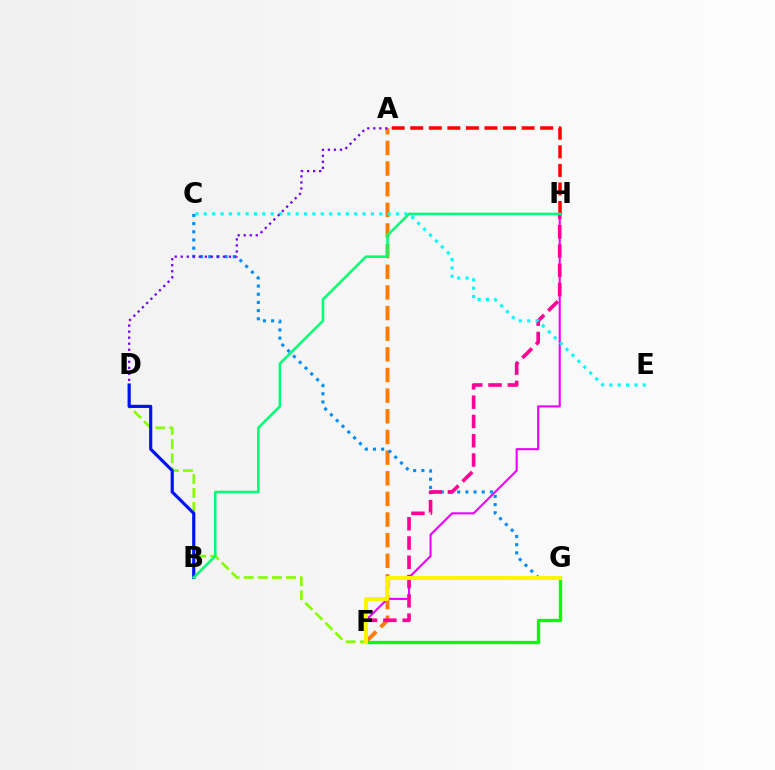{('A', 'H'): [{'color': '#ff0000', 'line_style': 'dashed', 'thickness': 2.52}], ('F', 'H'): [{'color': '#ee00ff', 'line_style': 'solid', 'thickness': 1.51}, {'color': '#ff0094', 'line_style': 'dashed', 'thickness': 2.62}], ('A', 'F'): [{'color': '#ff7c00', 'line_style': 'dashed', 'thickness': 2.8}], ('C', 'G'): [{'color': '#008cff', 'line_style': 'dotted', 'thickness': 2.22}], ('D', 'F'): [{'color': '#84ff00', 'line_style': 'dashed', 'thickness': 1.92}], ('C', 'E'): [{'color': '#00fff6', 'line_style': 'dotted', 'thickness': 2.27}], ('A', 'D'): [{'color': '#7200ff', 'line_style': 'dotted', 'thickness': 1.64}], ('B', 'D'): [{'color': '#0010ff', 'line_style': 'solid', 'thickness': 2.27}], ('F', 'G'): [{'color': '#08ff00', 'line_style': 'solid', 'thickness': 2.37}, {'color': '#fcf500', 'line_style': 'solid', 'thickness': 2.82}], ('B', 'H'): [{'color': '#00ff74', 'line_style': 'solid', 'thickness': 1.84}]}